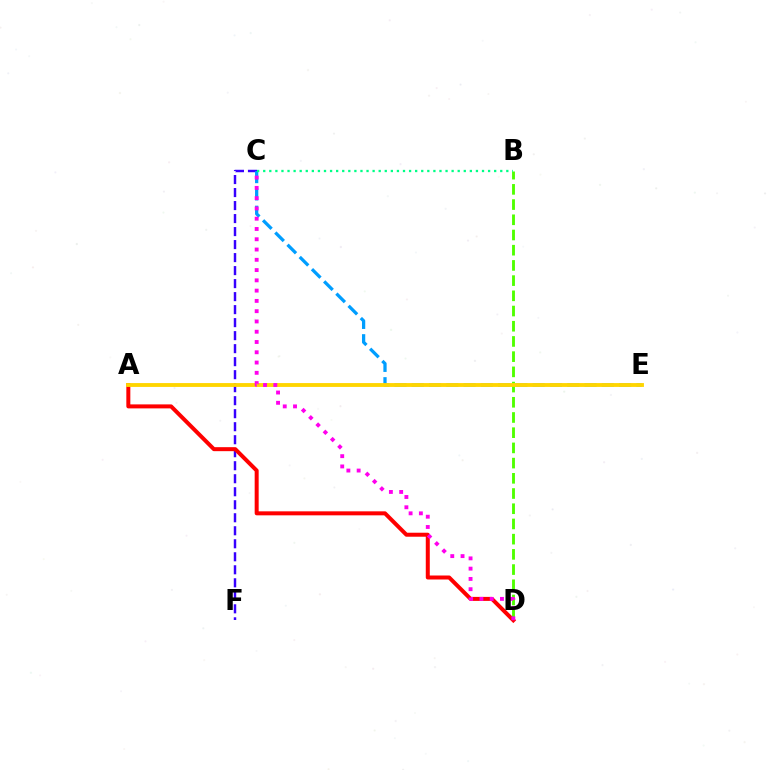{('B', 'D'): [{'color': '#4fff00', 'line_style': 'dashed', 'thickness': 2.07}], ('C', 'F'): [{'color': '#3700ff', 'line_style': 'dashed', 'thickness': 1.77}], ('A', 'D'): [{'color': '#ff0000', 'line_style': 'solid', 'thickness': 2.88}], ('C', 'E'): [{'color': '#009eff', 'line_style': 'dashed', 'thickness': 2.35}], ('A', 'E'): [{'color': '#ffd500', 'line_style': 'solid', 'thickness': 2.77}], ('C', 'D'): [{'color': '#ff00ed', 'line_style': 'dotted', 'thickness': 2.79}], ('B', 'C'): [{'color': '#00ff86', 'line_style': 'dotted', 'thickness': 1.65}]}